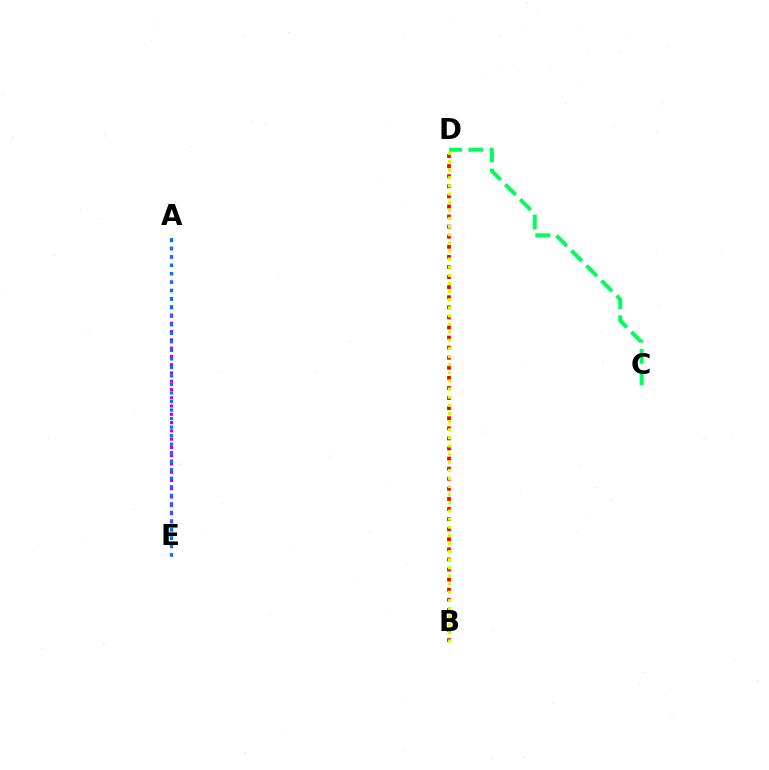{('B', 'D'): [{'color': '#ff0000', 'line_style': 'dotted', 'thickness': 2.74}, {'color': '#d1ff00', 'line_style': 'dotted', 'thickness': 2.21}], ('C', 'D'): [{'color': '#00ff5c', 'line_style': 'dashed', 'thickness': 2.89}], ('A', 'E'): [{'color': '#b900ff', 'line_style': 'dotted', 'thickness': 2.25}, {'color': '#0074ff', 'line_style': 'dotted', 'thickness': 2.31}]}